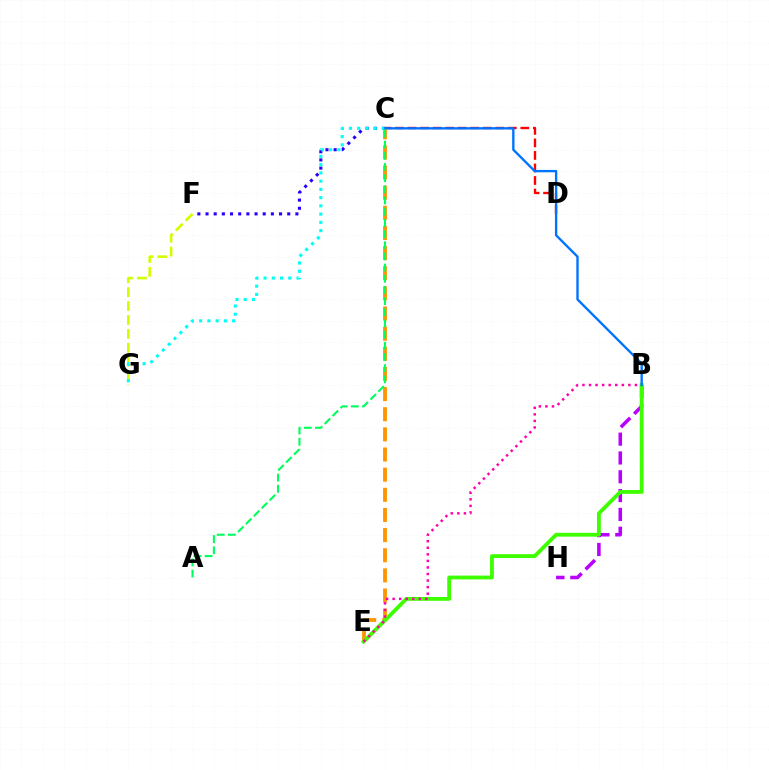{('C', 'F'): [{'color': '#2500ff', 'line_style': 'dotted', 'thickness': 2.22}], ('C', 'D'): [{'color': '#ff0000', 'line_style': 'dashed', 'thickness': 1.7}], ('F', 'G'): [{'color': '#d1ff00', 'line_style': 'dashed', 'thickness': 1.89}], ('C', 'E'): [{'color': '#ff9400', 'line_style': 'dashed', 'thickness': 2.74}], ('B', 'H'): [{'color': '#b900ff', 'line_style': 'dashed', 'thickness': 2.56}], ('B', 'E'): [{'color': '#3dff00', 'line_style': 'solid', 'thickness': 2.74}, {'color': '#ff00ac', 'line_style': 'dotted', 'thickness': 1.78}], ('C', 'G'): [{'color': '#00fff6', 'line_style': 'dotted', 'thickness': 2.24}], ('B', 'C'): [{'color': '#0074ff', 'line_style': 'solid', 'thickness': 1.7}], ('A', 'C'): [{'color': '#00ff5c', 'line_style': 'dashed', 'thickness': 1.52}]}